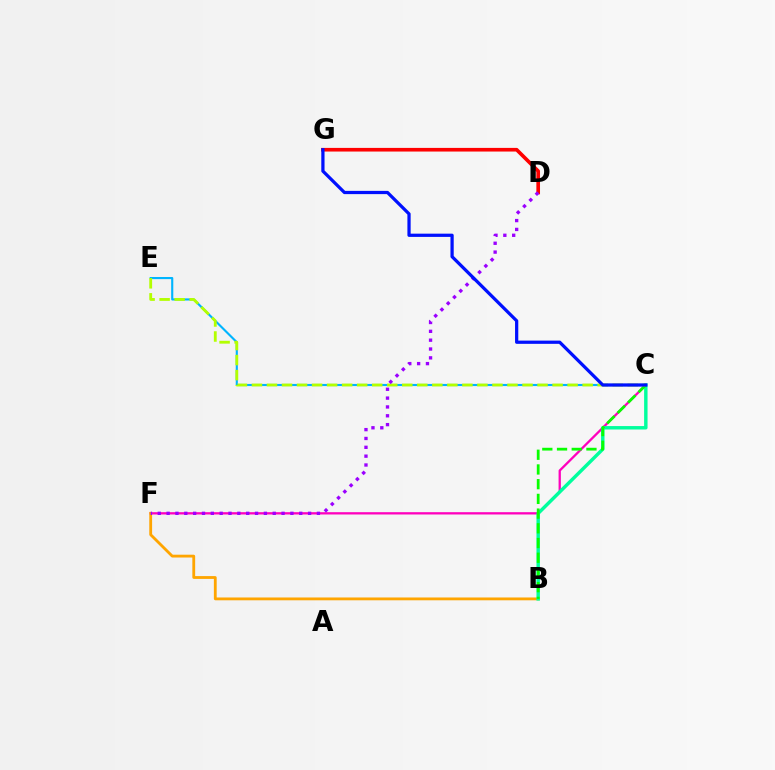{('C', 'F'): [{'color': '#ff00bd', 'line_style': 'solid', 'thickness': 1.65}], ('B', 'F'): [{'color': '#ffa500', 'line_style': 'solid', 'thickness': 2.03}], ('B', 'C'): [{'color': '#00ff9d', 'line_style': 'solid', 'thickness': 2.47}, {'color': '#08ff00', 'line_style': 'dashed', 'thickness': 2.0}], ('C', 'E'): [{'color': '#00b5ff', 'line_style': 'solid', 'thickness': 1.53}, {'color': '#b3ff00', 'line_style': 'dashed', 'thickness': 2.04}], ('D', 'G'): [{'color': '#ff0000', 'line_style': 'solid', 'thickness': 2.62}], ('D', 'F'): [{'color': '#9b00ff', 'line_style': 'dotted', 'thickness': 2.4}], ('C', 'G'): [{'color': '#0010ff', 'line_style': 'solid', 'thickness': 2.33}]}